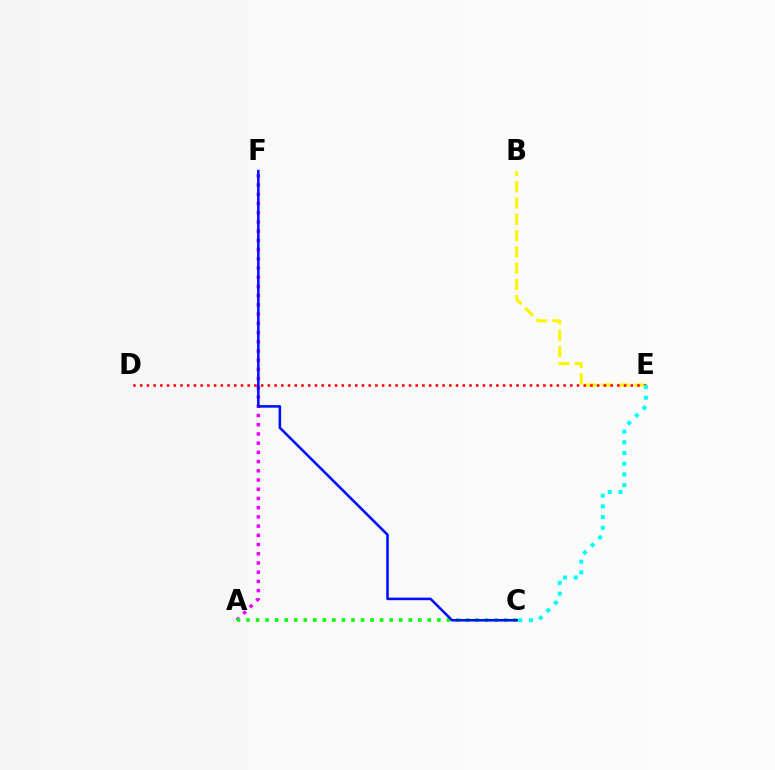{('A', 'F'): [{'color': '#ee00ff', 'line_style': 'dotted', 'thickness': 2.5}], ('A', 'C'): [{'color': '#08ff00', 'line_style': 'dotted', 'thickness': 2.59}], ('B', 'E'): [{'color': '#fcf500', 'line_style': 'dashed', 'thickness': 2.21}], ('C', 'F'): [{'color': '#0010ff', 'line_style': 'solid', 'thickness': 1.85}], ('D', 'E'): [{'color': '#ff0000', 'line_style': 'dotted', 'thickness': 1.83}], ('C', 'E'): [{'color': '#00fff6', 'line_style': 'dotted', 'thickness': 2.91}]}